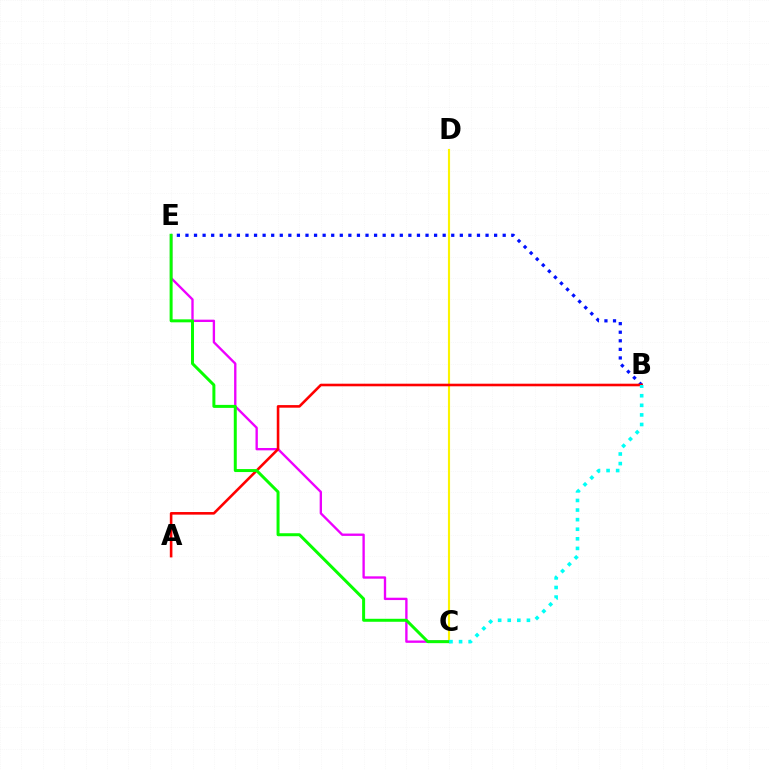{('B', 'E'): [{'color': '#0010ff', 'line_style': 'dotted', 'thickness': 2.33}], ('C', 'E'): [{'color': '#ee00ff', 'line_style': 'solid', 'thickness': 1.69}, {'color': '#08ff00', 'line_style': 'solid', 'thickness': 2.15}], ('C', 'D'): [{'color': '#fcf500', 'line_style': 'solid', 'thickness': 1.54}], ('A', 'B'): [{'color': '#ff0000', 'line_style': 'solid', 'thickness': 1.87}], ('B', 'C'): [{'color': '#00fff6', 'line_style': 'dotted', 'thickness': 2.61}]}